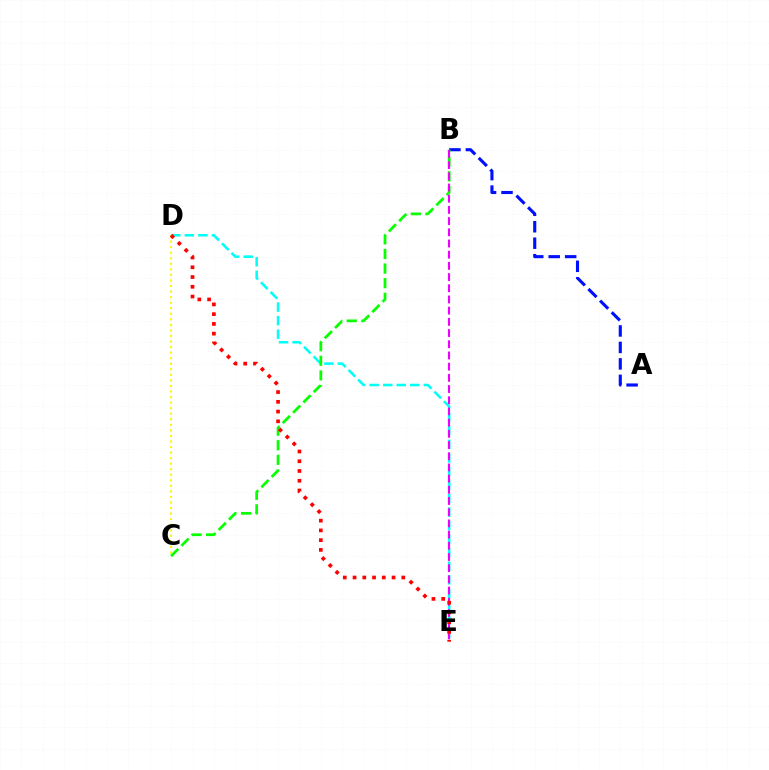{('C', 'D'): [{'color': '#fcf500', 'line_style': 'dotted', 'thickness': 1.51}], ('D', 'E'): [{'color': '#00fff6', 'line_style': 'dashed', 'thickness': 1.84}, {'color': '#ff0000', 'line_style': 'dotted', 'thickness': 2.65}], ('A', 'B'): [{'color': '#0010ff', 'line_style': 'dashed', 'thickness': 2.24}], ('B', 'C'): [{'color': '#08ff00', 'line_style': 'dashed', 'thickness': 1.98}], ('B', 'E'): [{'color': '#ee00ff', 'line_style': 'dashed', 'thickness': 1.52}]}